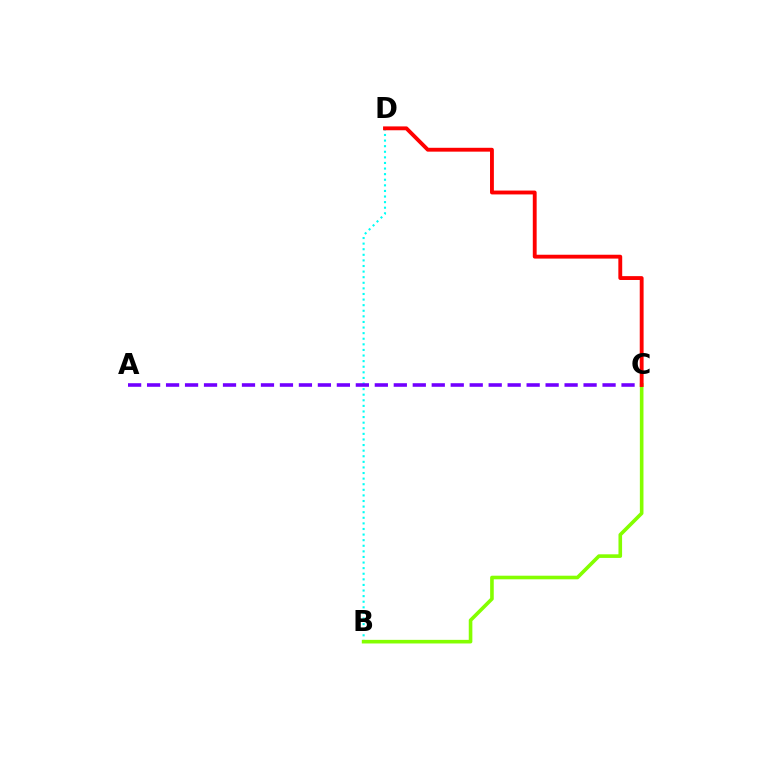{('B', 'D'): [{'color': '#00fff6', 'line_style': 'dotted', 'thickness': 1.52}], ('B', 'C'): [{'color': '#84ff00', 'line_style': 'solid', 'thickness': 2.6}], ('A', 'C'): [{'color': '#7200ff', 'line_style': 'dashed', 'thickness': 2.58}], ('C', 'D'): [{'color': '#ff0000', 'line_style': 'solid', 'thickness': 2.78}]}